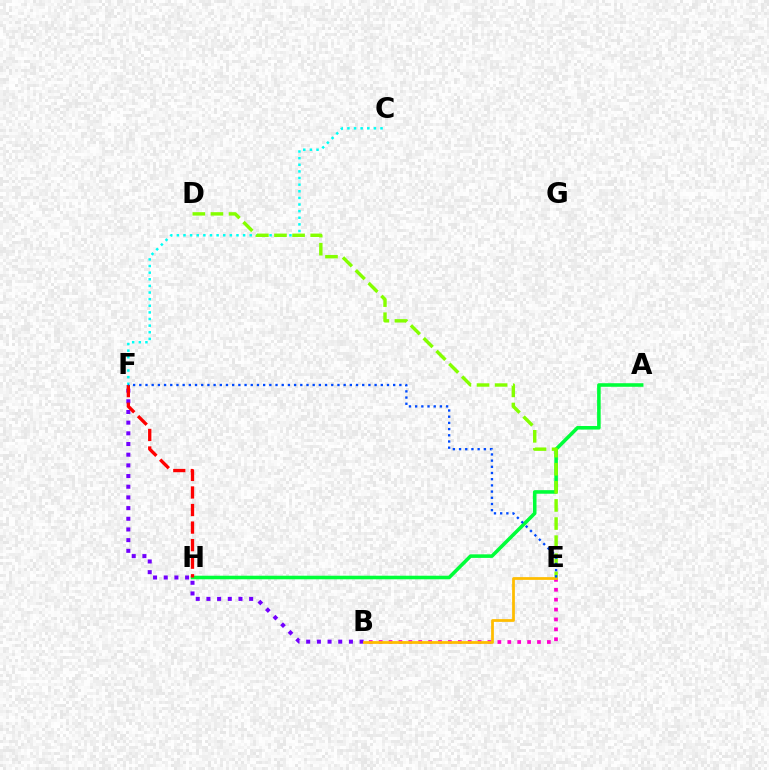{('B', 'F'): [{'color': '#7200ff', 'line_style': 'dotted', 'thickness': 2.9}], ('B', 'E'): [{'color': '#ff00cf', 'line_style': 'dotted', 'thickness': 2.69}, {'color': '#ffbd00', 'line_style': 'solid', 'thickness': 1.98}], ('A', 'H'): [{'color': '#00ff39', 'line_style': 'solid', 'thickness': 2.57}], ('C', 'F'): [{'color': '#00fff6', 'line_style': 'dotted', 'thickness': 1.8}], ('F', 'H'): [{'color': '#ff0000', 'line_style': 'dashed', 'thickness': 2.38}], ('D', 'E'): [{'color': '#84ff00', 'line_style': 'dashed', 'thickness': 2.46}], ('E', 'F'): [{'color': '#004bff', 'line_style': 'dotted', 'thickness': 1.68}]}